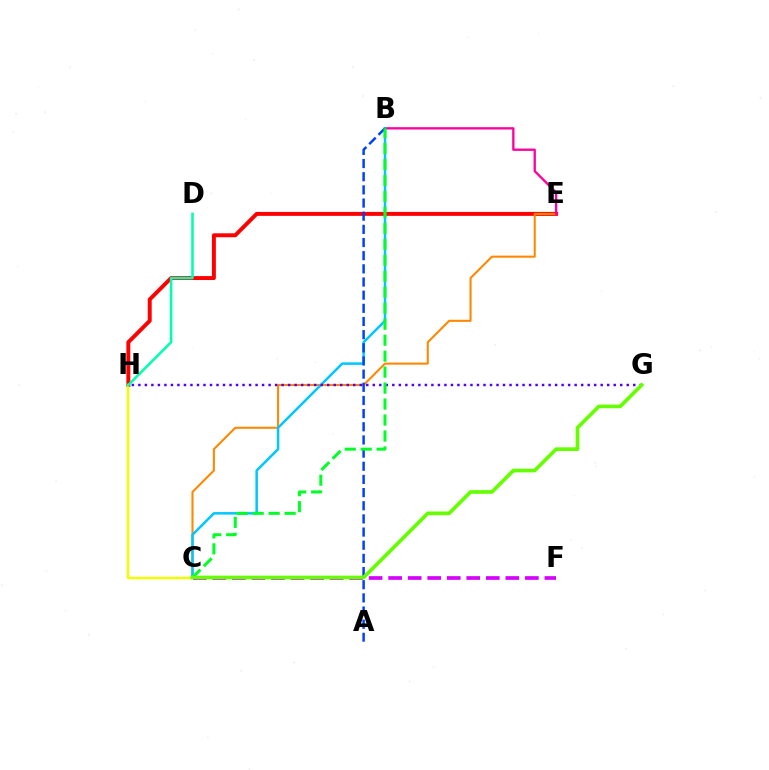{('E', 'H'): [{'color': '#ff0000', 'line_style': 'solid', 'thickness': 2.84}], ('C', 'E'): [{'color': '#ff8800', 'line_style': 'solid', 'thickness': 1.5}], ('C', 'H'): [{'color': '#eeff00', 'line_style': 'solid', 'thickness': 1.78}], ('C', 'F'): [{'color': '#d600ff', 'line_style': 'dashed', 'thickness': 2.65}], ('B', 'E'): [{'color': '#ff00a0', 'line_style': 'solid', 'thickness': 1.67}], ('B', 'C'): [{'color': '#00c7ff', 'line_style': 'solid', 'thickness': 1.8}, {'color': '#00ff27', 'line_style': 'dashed', 'thickness': 2.17}], ('A', 'B'): [{'color': '#003fff', 'line_style': 'dashed', 'thickness': 1.79}], ('G', 'H'): [{'color': '#4f00ff', 'line_style': 'dotted', 'thickness': 1.77}], ('D', 'H'): [{'color': '#00ffaf', 'line_style': 'solid', 'thickness': 1.84}], ('C', 'G'): [{'color': '#66ff00', 'line_style': 'solid', 'thickness': 2.64}]}